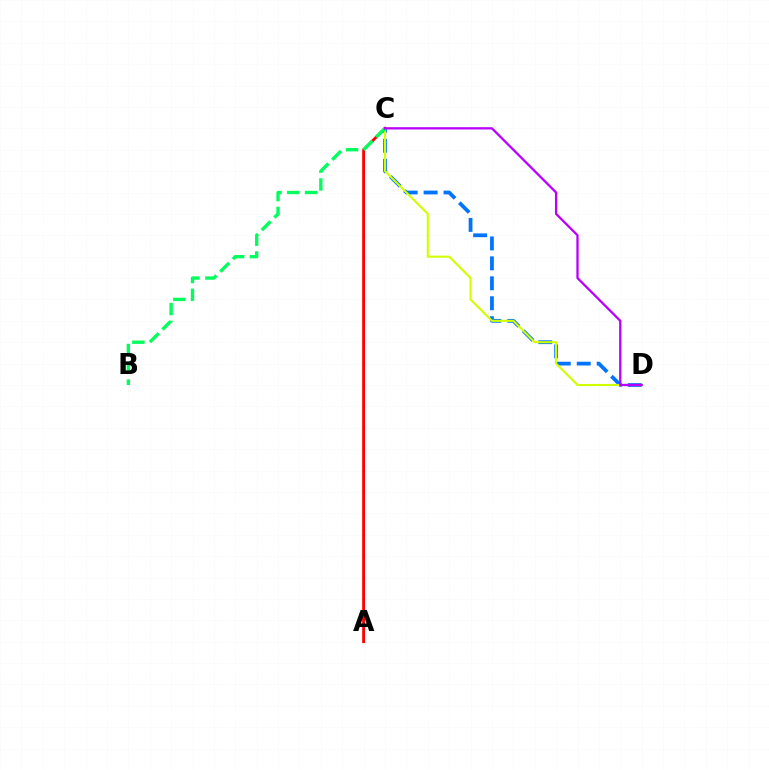{('C', 'D'): [{'color': '#0074ff', 'line_style': 'dashed', 'thickness': 2.71}, {'color': '#d1ff00', 'line_style': 'solid', 'thickness': 1.52}, {'color': '#b900ff', 'line_style': 'solid', 'thickness': 1.65}], ('A', 'C'): [{'color': '#ff0000', 'line_style': 'solid', 'thickness': 2.05}], ('B', 'C'): [{'color': '#00ff5c', 'line_style': 'dashed', 'thickness': 2.42}]}